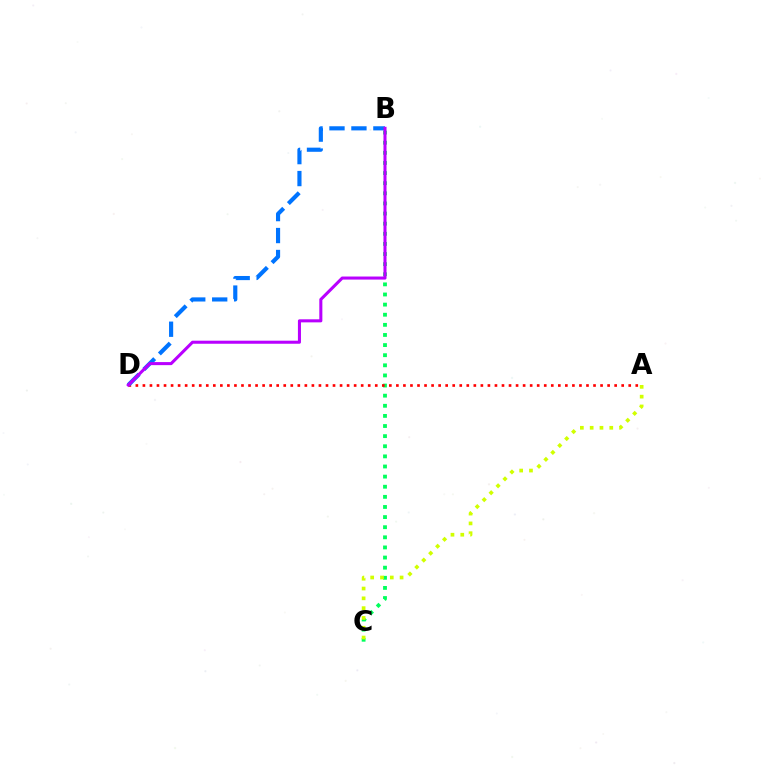{('B', 'C'): [{'color': '#00ff5c', 'line_style': 'dotted', 'thickness': 2.75}], ('A', 'C'): [{'color': '#d1ff00', 'line_style': 'dotted', 'thickness': 2.66}], ('A', 'D'): [{'color': '#ff0000', 'line_style': 'dotted', 'thickness': 1.91}], ('B', 'D'): [{'color': '#0074ff', 'line_style': 'dashed', 'thickness': 2.98}, {'color': '#b900ff', 'line_style': 'solid', 'thickness': 2.2}]}